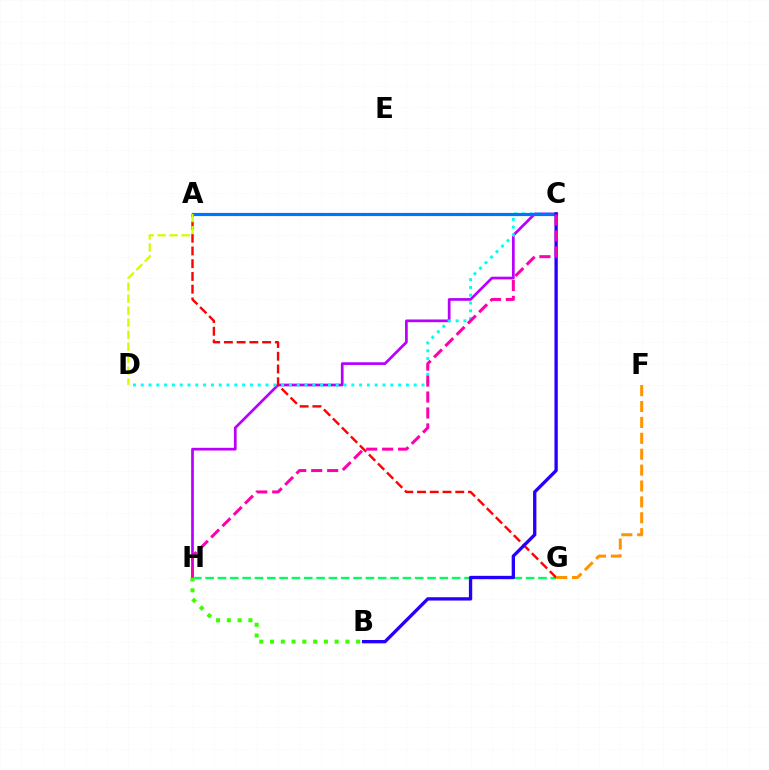{('C', 'H'): [{'color': '#b900ff', 'line_style': 'solid', 'thickness': 1.95}, {'color': '#ff00ac', 'line_style': 'dashed', 'thickness': 2.17}], ('C', 'D'): [{'color': '#00fff6', 'line_style': 'dotted', 'thickness': 2.12}], ('G', 'H'): [{'color': '#00ff5c', 'line_style': 'dashed', 'thickness': 1.67}], ('A', 'C'): [{'color': '#0074ff', 'line_style': 'solid', 'thickness': 2.29}], ('A', 'G'): [{'color': '#ff0000', 'line_style': 'dashed', 'thickness': 1.73}], ('B', 'C'): [{'color': '#2500ff', 'line_style': 'solid', 'thickness': 2.39}], ('B', 'H'): [{'color': '#3dff00', 'line_style': 'dotted', 'thickness': 2.92}], ('A', 'D'): [{'color': '#d1ff00', 'line_style': 'dashed', 'thickness': 1.63}], ('F', 'G'): [{'color': '#ff9400', 'line_style': 'dashed', 'thickness': 2.16}]}